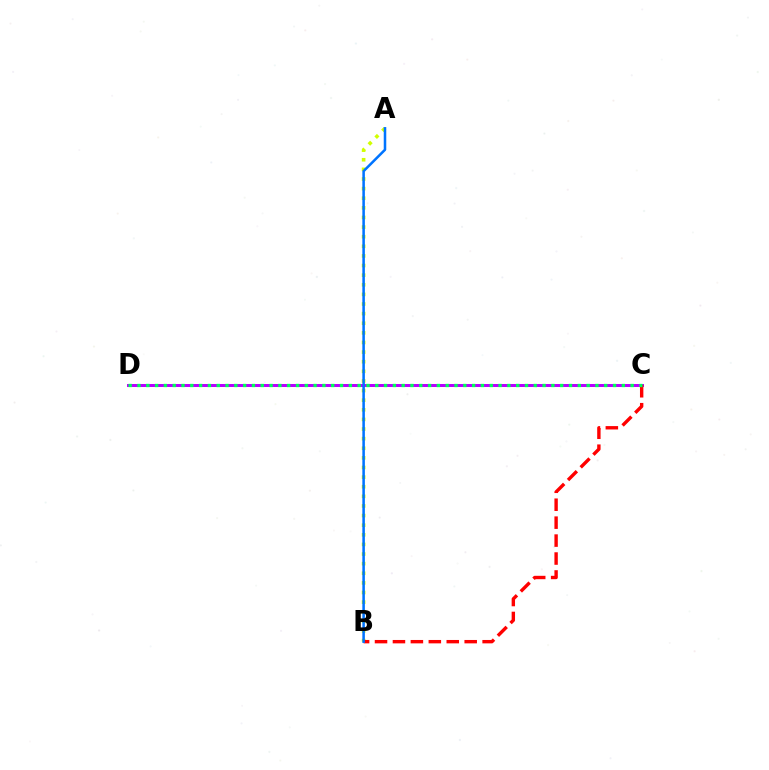{('C', 'D'): [{'color': '#b900ff', 'line_style': 'solid', 'thickness': 2.15}, {'color': '#00ff5c', 'line_style': 'dotted', 'thickness': 2.39}], ('A', 'B'): [{'color': '#d1ff00', 'line_style': 'dotted', 'thickness': 2.61}, {'color': '#0074ff', 'line_style': 'solid', 'thickness': 1.82}], ('B', 'C'): [{'color': '#ff0000', 'line_style': 'dashed', 'thickness': 2.44}]}